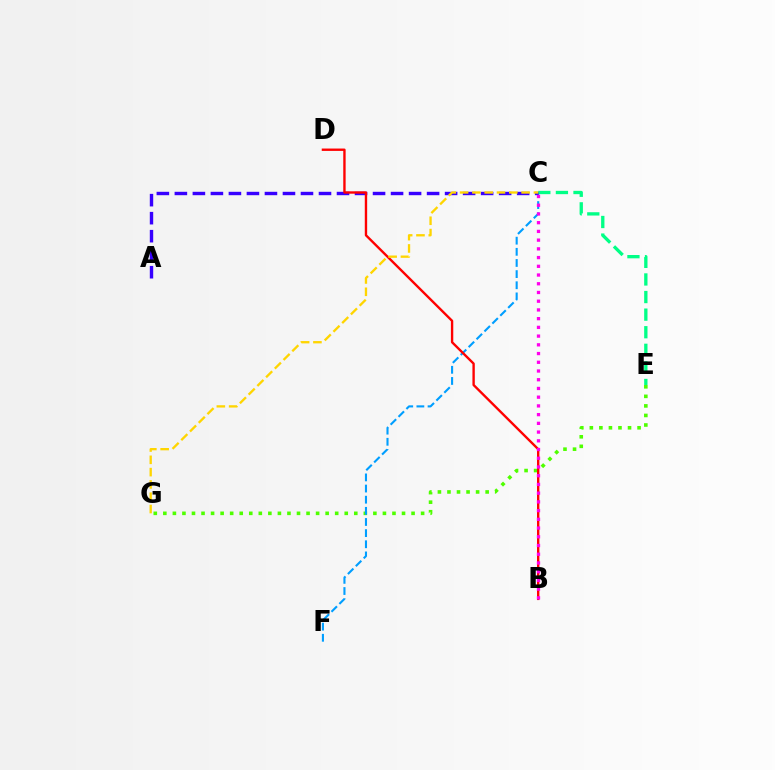{('E', 'G'): [{'color': '#4fff00', 'line_style': 'dotted', 'thickness': 2.59}], ('C', 'F'): [{'color': '#009eff', 'line_style': 'dashed', 'thickness': 1.51}], ('C', 'E'): [{'color': '#00ff86', 'line_style': 'dashed', 'thickness': 2.39}], ('A', 'C'): [{'color': '#3700ff', 'line_style': 'dashed', 'thickness': 2.45}], ('B', 'D'): [{'color': '#ff0000', 'line_style': 'solid', 'thickness': 1.71}], ('B', 'C'): [{'color': '#ff00ed', 'line_style': 'dotted', 'thickness': 2.37}], ('C', 'G'): [{'color': '#ffd500', 'line_style': 'dashed', 'thickness': 1.67}]}